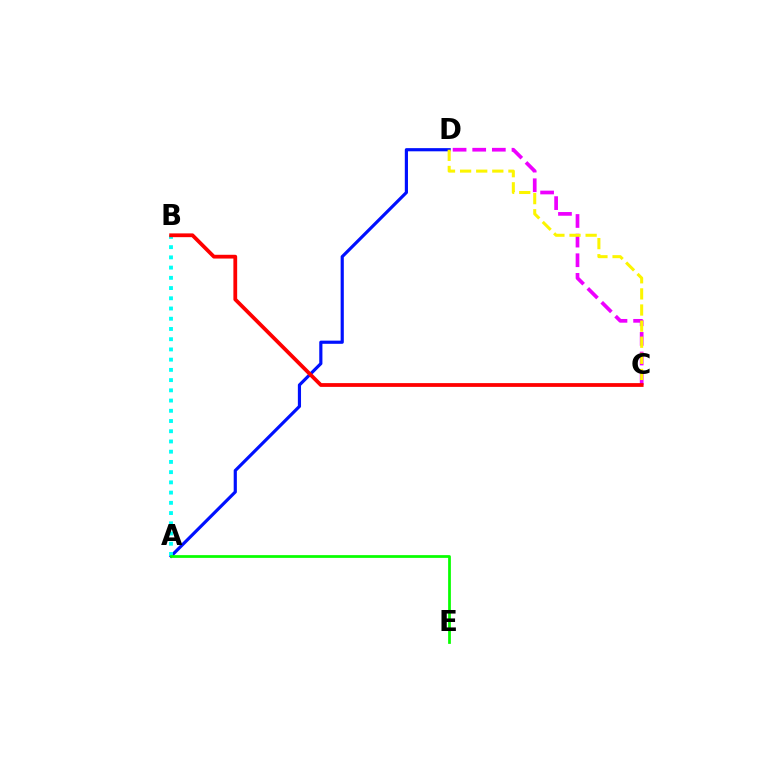{('A', 'D'): [{'color': '#0010ff', 'line_style': 'solid', 'thickness': 2.28}], ('C', 'D'): [{'color': '#ee00ff', 'line_style': 'dashed', 'thickness': 2.67}, {'color': '#fcf500', 'line_style': 'dashed', 'thickness': 2.19}], ('A', 'B'): [{'color': '#00fff6', 'line_style': 'dotted', 'thickness': 2.78}], ('A', 'E'): [{'color': '#08ff00', 'line_style': 'solid', 'thickness': 1.98}], ('B', 'C'): [{'color': '#ff0000', 'line_style': 'solid', 'thickness': 2.72}]}